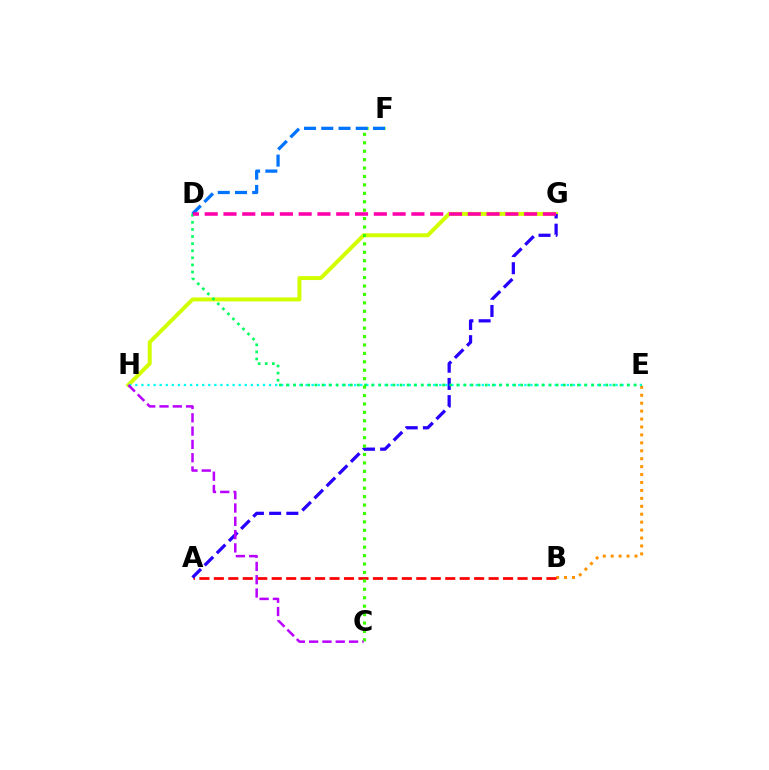{('B', 'E'): [{'color': '#ff9400', 'line_style': 'dotted', 'thickness': 2.15}], ('A', 'B'): [{'color': '#ff0000', 'line_style': 'dashed', 'thickness': 1.96}], ('G', 'H'): [{'color': '#d1ff00', 'line_style': 'solid', 'thickness': 2.85}], ('A', 'G'): [{'color': '#2500ff', 'line_style': 'dashed', 'thickness': 2.34}], ('E', 'H'): [{'color': '#00fff6', 'line_style': 'dotted', 'thickness': 1.65}], ('D', 'E'): [{'color': '#00ff5c', 'line_style': 'dotted', 'thickness': 1.93}], ('C', 'F'): [{'color': '#3dff00', 'line_style': 'dotted', 'thickness': 2.29}], ('D', 'F'): [{'color': '#0074ff', 'line_style': 'dashed', 'thickness': 2.34}], ('D', 'G'): [{'color': '#ff00ac', 'line_style': 'dashed', 'thickness': 2.55}], ('C', 'H'): [{'color': '#b900ff', 'line_style': 'dashed', 'thickness': 1.81}]}